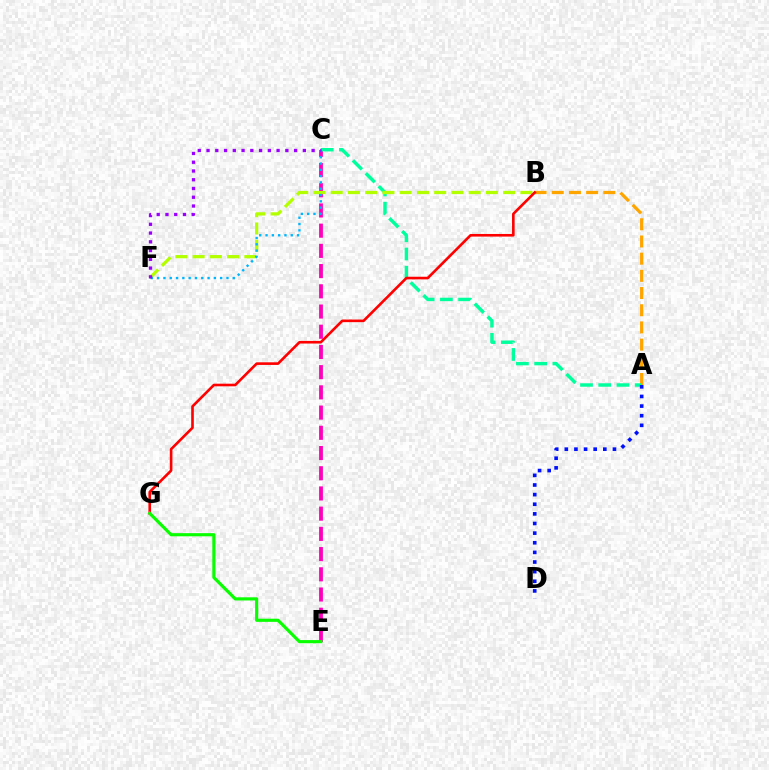{('C', 'E'): [{'color': '#ff00bd', 'line_style': 'dashed', 'thickness': 2.75}], ('A', 'B'): [{'color': '#ffa500', 'line_style': 'dashed', 'thickness': 2.34}], ('A', 'C'): [{'color': '#00ff9d', 'line_style': 'dashed', 'thickness': 2.48}], ('B', 'F'): [{'color': '#b3ff00', 'line_style': 'dashed', 'thickness': 2.34}], ('C', 'F'): [{'color': '#00b5ff', 'line_style': 'dotted', 'thickness': 1.71}, {'color': '#9b00ff', 'line_style': 'dotted', 'thickness': 2.38}], ('B', 'G'): [{'color': '#ff0000', 'line_style': 'solid', 'thickness': 1.89}], ('E', 'G'): [{'color': '#08ff00', 'line_style': 'solid', 'thickness': 2.27}], ('A', 'D'): [{'color': '#0010ff', 'line_style': 'dotted', 'thickness': 2.62}]}